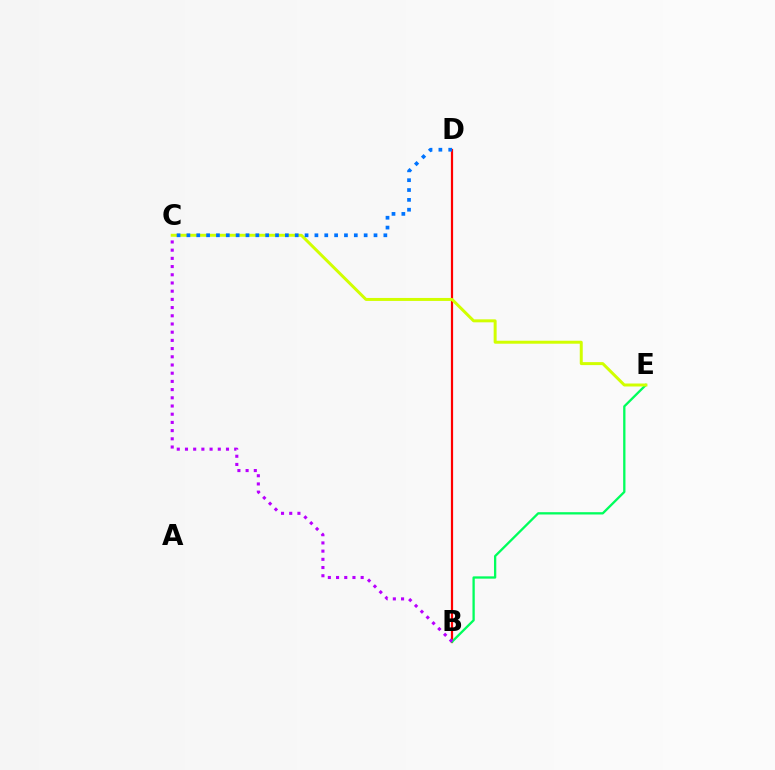{('B', 'D'): [{'color': '#ff0000', 'line_style': 'solid', 'thickness': 1.59}], ('B', 'E'): [{'color': '#00ff5c', 'line_style': 'solid', 'thickness': 1.66}], ('C', 'E'): [{'color': '#d1ff00', 'line_style': 'solid', 'thickness': 2.15}], ('C', 'D'): [{'color': '#0074ff', 'line_style': 'dotted', 'thickness': 2.68}], ('B', 'C'): [{'color': '#b900ff', 'line_style': 'dotted', 'thickness': 2.23}]}